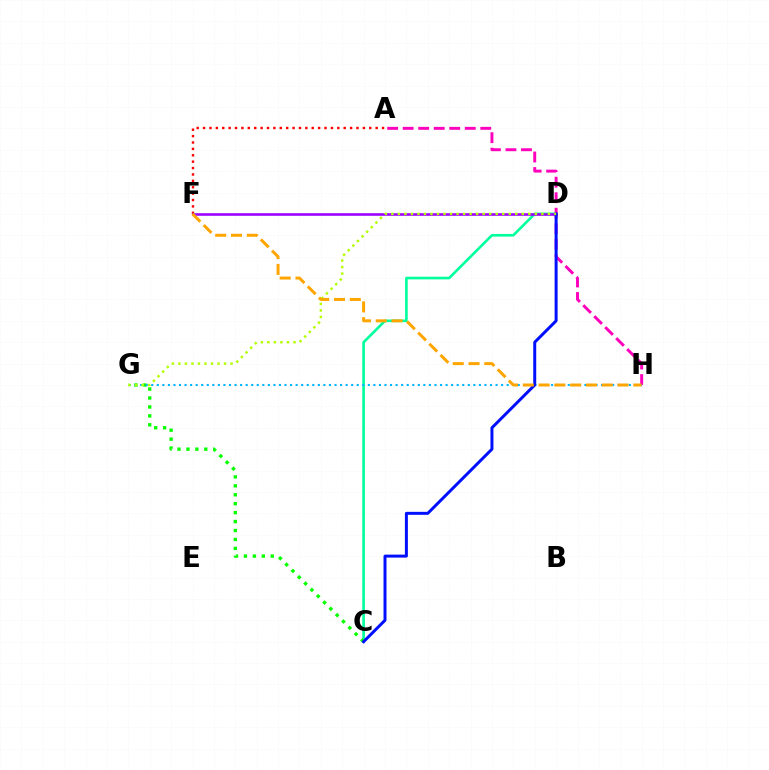{('A', 'F'): [{'color': '#ff0000', 'line_style': 'dotted', 'thickness': 1.74}], ('C', 'D'): [{'color': '#00ff9d', 'line_style': 'solid', 'thickness': 1.89}, {'color': '#0010ff', 'line_style': 'solid', 'thickness': 2.15}], ('A', 'H'): [{'color': '#ff00bd', 'line_style': 'dashed', 'thickness': 2.11}], ('C', 'G'): [{'color': '#08ff00', 'line_style': 'dotted', 'thickness': 2.43}], ('D', 'F'): [{'color': '#9b00ff', 'line_style': 'solid', 'thickness': 1.86}], ('G', 'H'): [{'color': '#00b5ff', 'line_style': 'dotted', 'thickness': 1.51}], ('D', 'G'): [{'color': '#b3ff00', 'line_style': 'dotted', 'thickness': 1.77}], ('F', 'H'): [{'color': '#ffa500', 'line_style': 'dashed', 'thickness': 2.14}]}